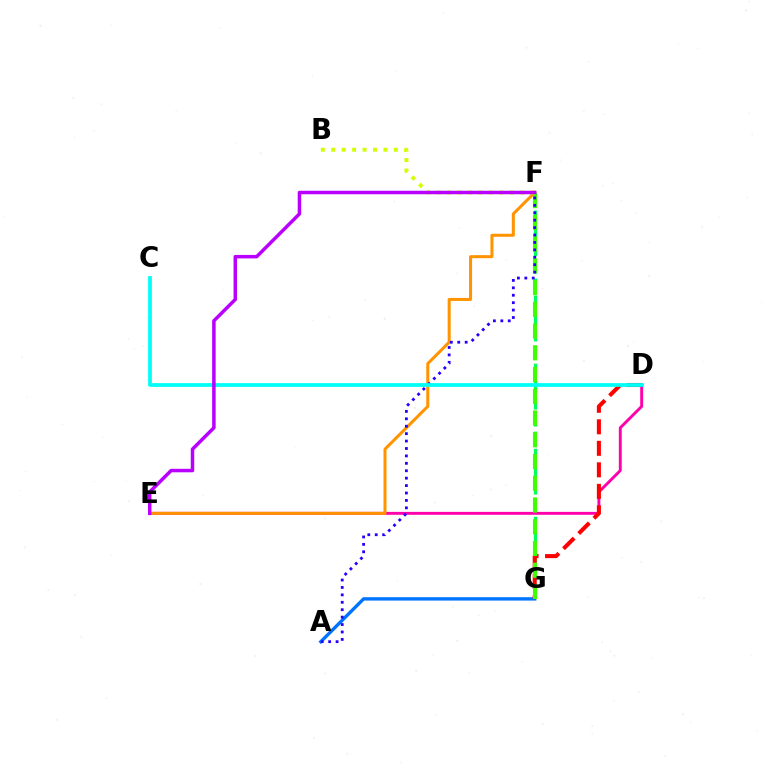{('A', 'G'): [{'color': '#0074ff', 'line_style': 'solid', 'thickness': 2.42}], ('D', 'E'): [{'color': '#ff00ac', 'line_style': 'solid', 'thickness': 2.09}], ('F', 'G'): [{'color': '#00ff5c', 'line_style': 'dashed', 'thickness': 2.31}, {'color': '#3dff00', 'line_style': 'dashed', 'thickness': 2.95}], ('D', 'G'): [{'color': '#ff0000', 'line_style': 'dashed', 'thickness': 2.92}], ('E', 'F'): [{'color': '#ff9400', 'line_style': 'solid', 'thickness': 2.18}, {'color': '#b900ff', 'line_style': 'solid', 'thickness': 2.51}], ('A', 'F'): [{'color': '#2500ff', 'line_style': 'dotted', 'thickness': 2.02}], ('C', 'D'): [{'color': '#00fff6', 'line_style': 'solid', 'thickness': 2.71}], ('B', 'F'): [{'color': '#d1ff00', 'line_style': 'dotted', 'thickness': 2.84}]}